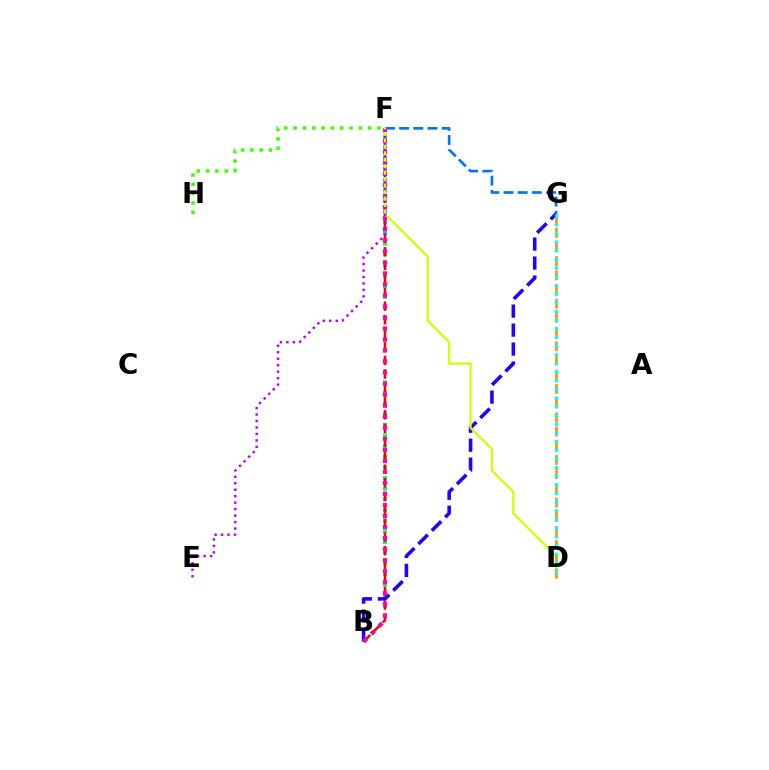{('B', 'F'): [{'color': '#00ff5c', 'line_style': 'dotted', 'thickness': 2.89}, {'color': '#ff0000', 'line_style': 'dashed', 'thickness': 1.85}, {'color': '#ff00ac', 'line_style': 'dotted', 'thickness': 3.0}], ('F', 'G'): [{'color': '#0074ff', 'line_style': 'dashed', 'thickness': 1.93}], ('B', 'G'): [{'color': '#2500ff', 'line_style': 'dashed', 'thickness': 2.58}], ('D', 'F'): [{'color': '#d1ff00', 'line_style': 'solid', 'thickness': 1.59}], ('D', 'G'): [{'color': '#ff9400', 'line_style': 'dashed', 'thickness': 1.93}, {'color': '#00fff6', 'line_style': 'dotted', 'thickness': 2.36}], ('E', 'F'): [{'color': '#b900ff', 'line_style': 'dotted', 'thickness': 1.76}], ('F', 'H'): [{'color': '#3dff00', 'line_style': 'dotted', 'thickness': 2.53}]}